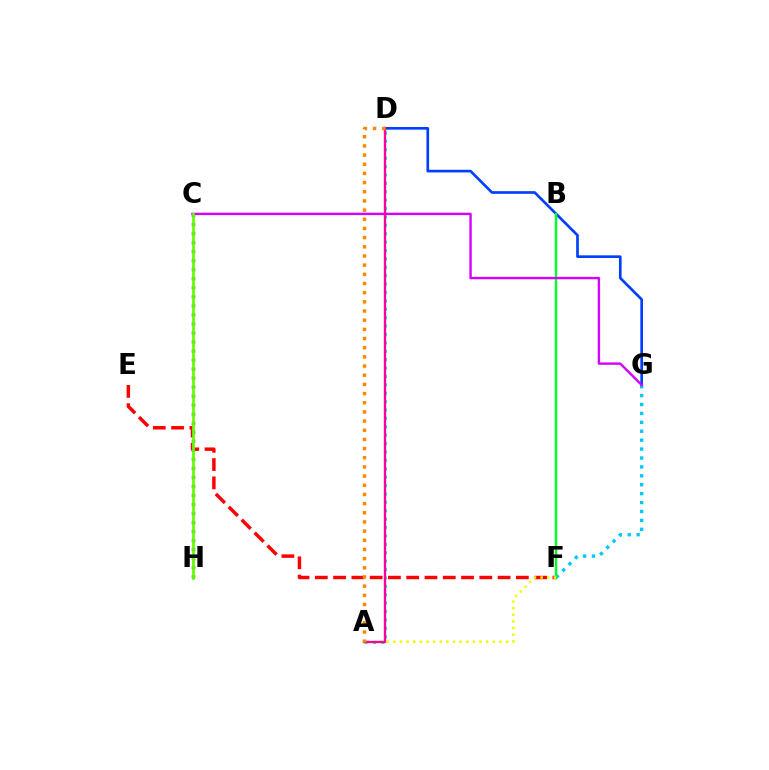{('A', 'D'): [{'color': '#00ffaf', 'line_style': 'dotted', 'thickness': 2.28}, {'color': '#ff00a0', 'line_style': 'solid', 'thickness': 1.68}, {'color': '#ff8800', 'line_style': 'dotted', 'thickness': 2.49}], ('E', 'F'): [{'color': '#ff0000', 'line_style': 'dashed', 'thickness': 2.48}], ('D', 'G'): [{'color': '#003fff', 'line_style': 'solid', 'thickness': 1.92}], ('C', 'H'): [{'color': '#4f00ff', 'line_style': 'dotted', 'thickness': 2.45}, {'color': '#66ff00', 'line_style': 'solid', 'thickness': 2.01}], ('F', 'G'): [{'color': '#00c7ff', 'line_style': 'dotted', 'thickness': 2.42}], ('B', 'F'): [{'color': '#00ff27', 'line_style': 'solid', 'thickness': 1.72}], ('C', 'G'): [{'color': '#d600ff', 'line_style': 'solid', 'thickness': 1.72}], ('A', 'F'): [{'color': '#eeff00', 'line_style': 'dotted', 'thickness': 1.8}]}